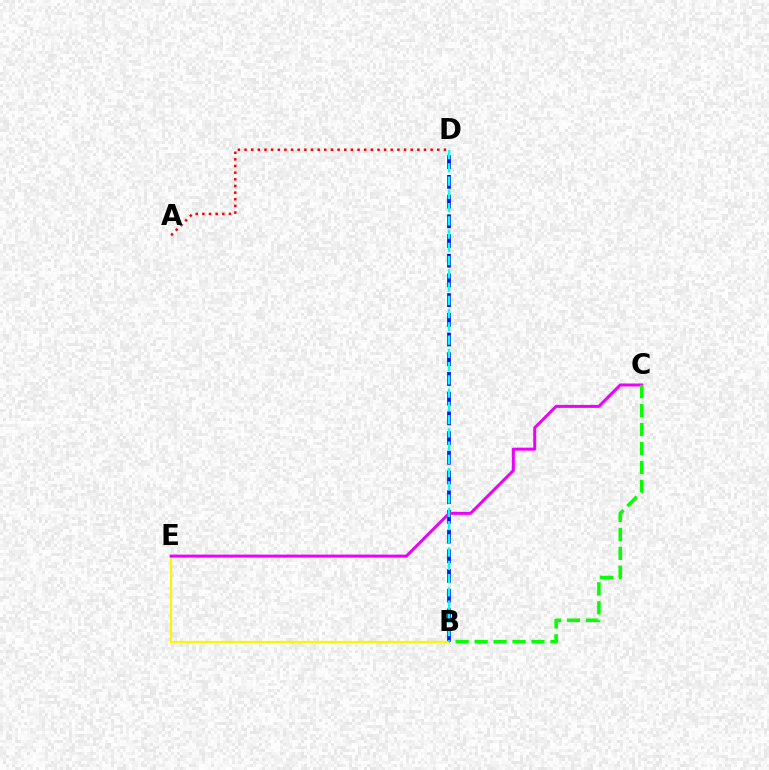{('B', 'D'): [{'color': '#0010ff', 'line_style': 'dashed', 'thickness': 2.68}, {'color': '#00fff6', 'line_style': 'dashed', 'thickness': 1.8}], ('B', 'E'): [{'color': '#fcf500', 'line_style': 'solid', 'thickness': 1.61}], ('C', 'E'): [{'color': '#ee00ff', 'line_style': 'solid', 'thickness': 2.17}], ('A', 'D'): [{'color': '#ff0000', 'line_style': 'dotted', 'thickness': 1.81}], ('B', 'C'): [{'color': '#08ff00', 'line_style': 'dashed', 'thickness': 2.58}]}